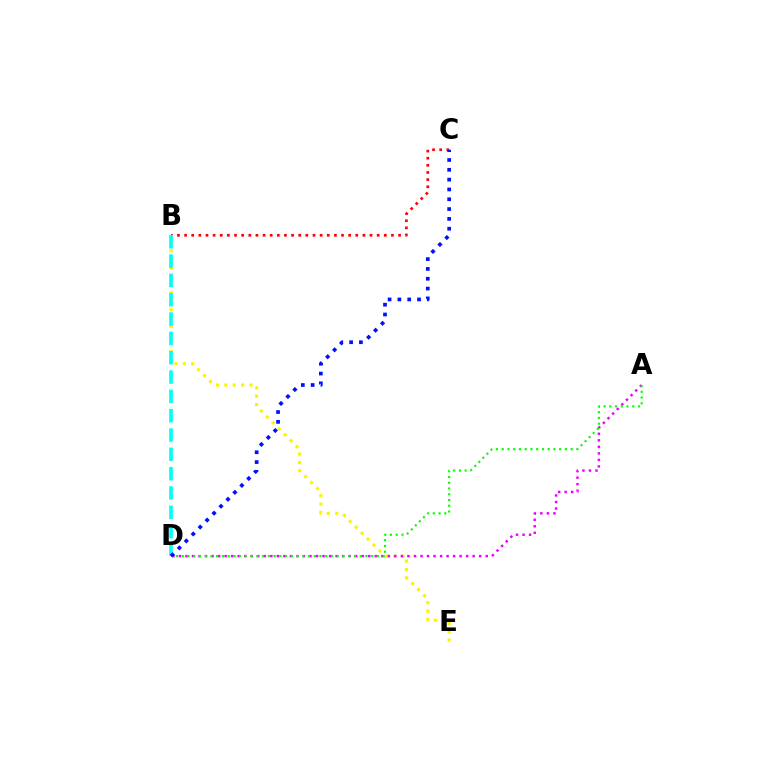{('B', 'E'): [{'color': '#fcf500', 'line_style': 'dotted', 'thickness': 2.28}], ('B', 'C'): [{'color': '#ff0000', 'line_style': 'dotted', 'thickness': 1.94}], ('A', 'D'): [{'color': '#ee00ff', 'line_style': 'dotted', 'thickness': 1.77}, {'color': '#08ff00', 'line_style': 'dotted', 'thickness': 1.56}], ('B', 'D'): [{'color': '#00fff6', 'line_style': 'dashed', 'thickness': 2.63}], ('C', 'D'): [{'color': '#0010ff', 'line_style': 'dotted', 'thickness': 2.67}]}